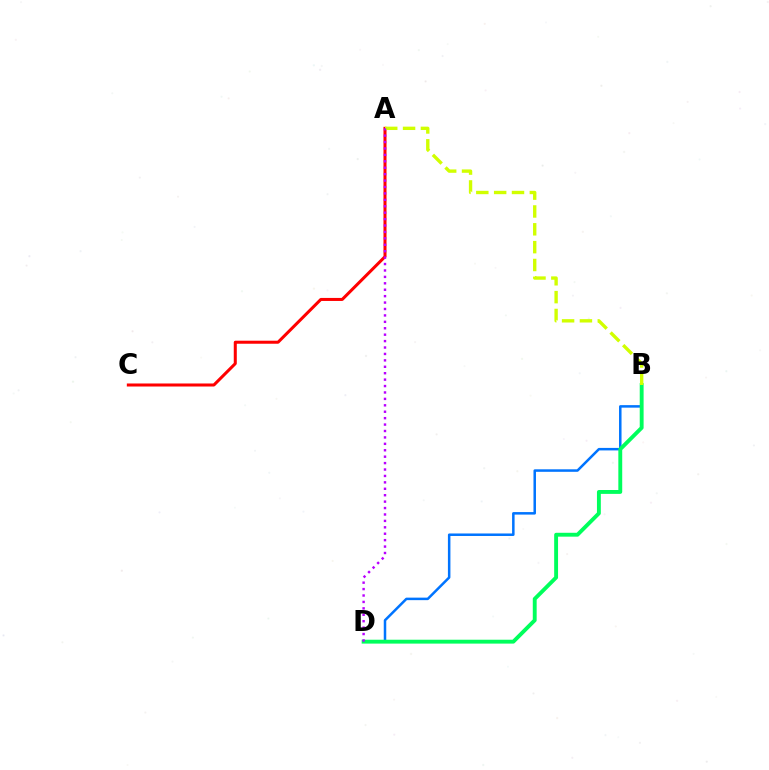{('B', 'D'): [{'color': '#0074ff', 'line_style': 'solid', 'thickness': 1.81}, {'color': '#00ff5c', 'line_style': 'solid', 'thickness': 2.79}], ('A', 'C'): [{'color': '#ff0000', 'line_style': 'solid', 'thickness': 2.18}], ('A', 'B'): [{'color': '#d1ff00', 'line_style': 'dashed', 'thickness': 2.42}], ('A', 'D'): [{'color': '#b900ff', 'line_style': 'dotted', 'thickness': 1.74}]}